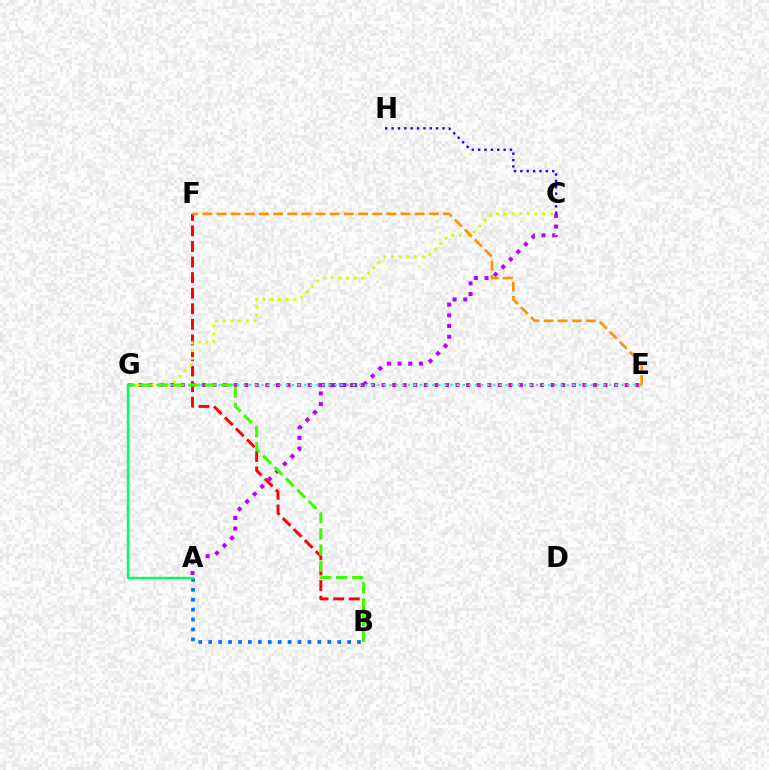{('E', 'G'): [{'color': '#ff00ac', 'line_style': 'dotted', 'thickness': 2.87}, {'color': '#00fff6', 'line_style': 'dotted', 'thickness': 1.66}], ('A', 'B'): [{'color': '#0074ff', 'line_style': 'dotted', 'thickness': 2.7}], ('A', 'C'): [{'color': '#b900ff', 'line_style': 'dotted', 'thickness': 2.9}], ('B', 'F'): [{'color': '#ff0000', 'line_style': 'dashed', 'thickness': 2.12}], ('C', 'G'): [{'color': '#d1ff00', 'line_style': 'dotted', 'thickness': 2.09}], ('E', 'F'): [{'color': '#ff9400', 'line_style': 'dashed', 'thickness': 1.92}], ('C', 'H'): [{'color': '#2500ff', 'line_style': 'dotted', 'thickness': 1.73}], ('B', 'G'): [{'color': '#3dff00', 'line_style': 'dashed', 'thickness': 2.19}], ('A', 'G'): [{'color': '#00ff5c', 'line_style': 'solid', 'thickness': 1.72}]}